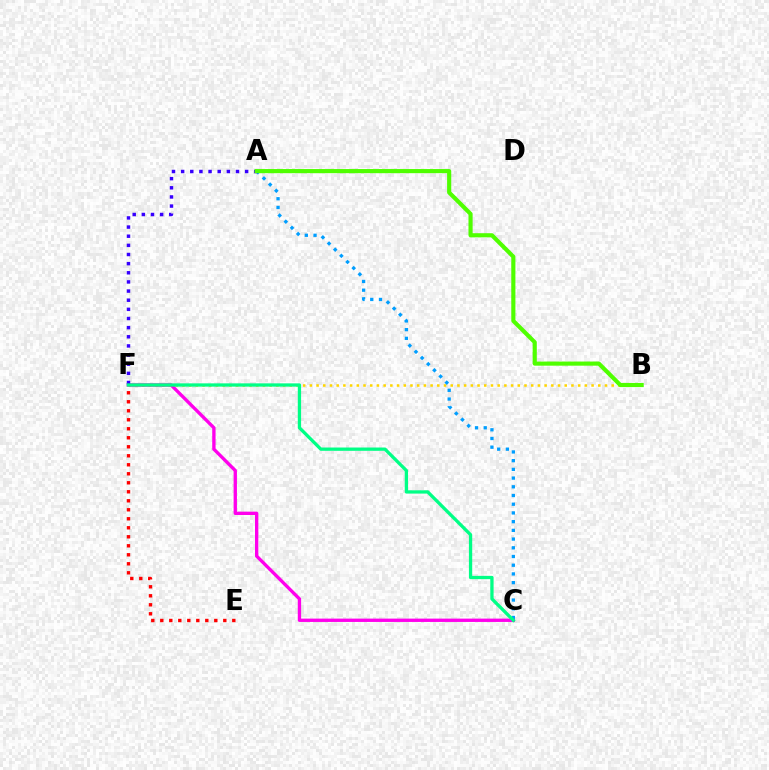{('B', 'F'): [{'color': '#ffd500', 'line_style': 'dotted', 'thickness': 1.82}], ('C', 'F'): [{'color': '#ff00ed', 'line_style': 'solid', 'thickness': 2.4}, {'color': '#00ff86', 'line_style': 'solid', 'thickness': 2.37}], ('E', 'F'): [{'color': '#ff0000', 'line_style': 'dotted', 'thickness': 2.45}], ('A', 'C'): [{'color': '#009eff', 'line_style': 'dotted', 'thickness': 2.37}], ('A', 'F'): [{'color': '#3700ff', 'line_style': 'dotted', 'thickness': 2.48}], ('A', 'B'): [{'color': '#4fff00', 'line_style': 'solid', 'thickness': 2.98}]}